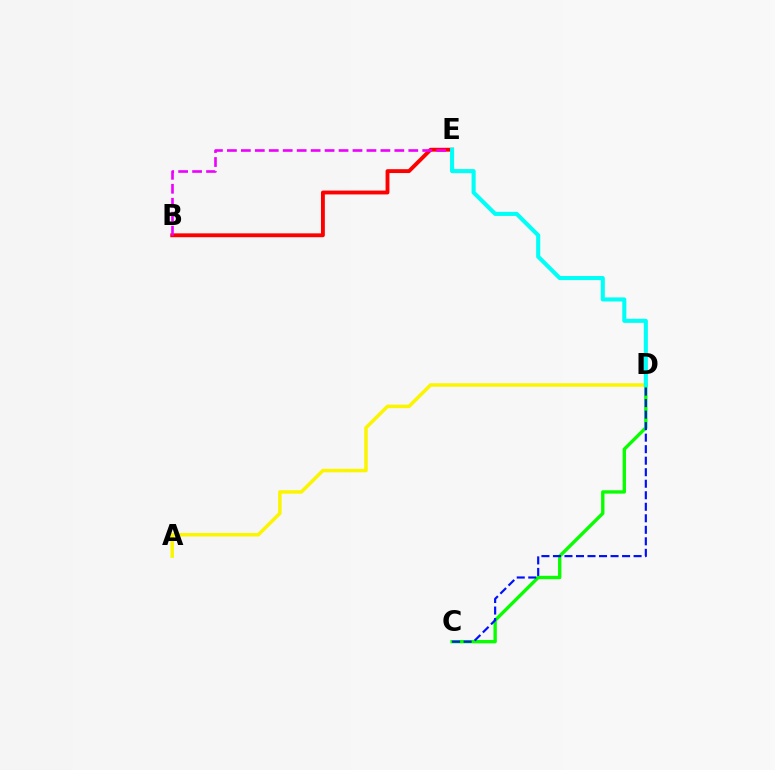{('C', 'D'): [{'color': '#08ff00', 'line_style': 'solid', 'thickness': 2.41}, {'color': '#0010ff', 'line_style': 'dashed', 'thickness': 1.56}], ('B', 'E'): [{'color': '#ff0000', 'line_style': 'solid', 'thickness': 2.78}, {'color': '#ee00ff', 'line_style': 'dashed', 'thickness': 1.9}], ('A', 'D'): [{'color': '#fcf500', 'line_style': 'solid', 'thickness': 2.52}], ('D', 'E'): [{'color': '#00fff6', 'line_style': 'solid', 'thickness': 2.94}]}